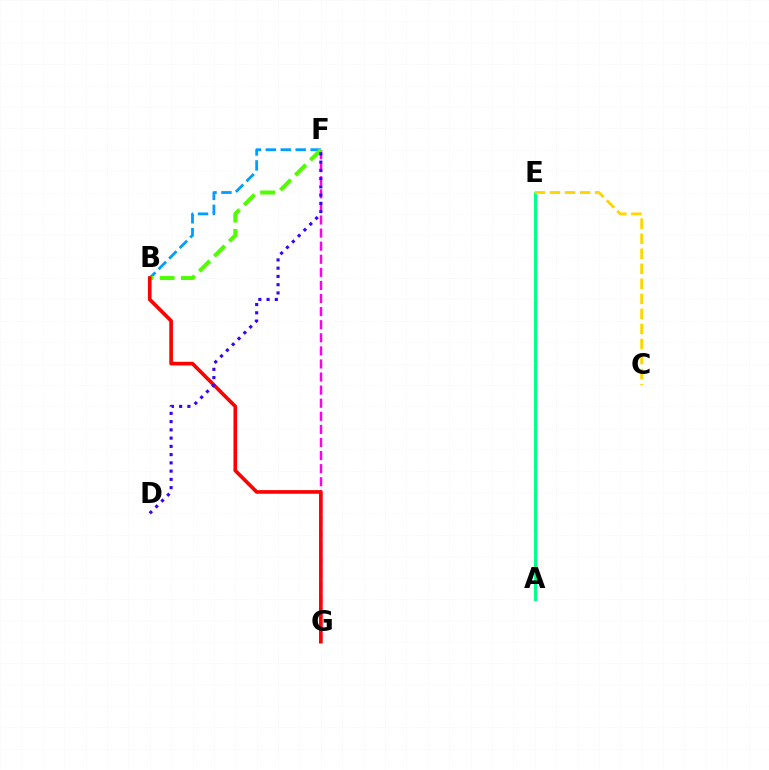{('F', 'G'): [{'color': '#ff00ed', 'line_style': 'dashed', 'thickness': 1.78}], ('A', 'E'): [{'color': '#00ff86', 'line_style': 'solid', 'thickness': 2.11}], ('B', 'F'): [{'color': '#009eff', 'line_style': 'dashed', 'thickness': 2.03}, {'color': '#4fff00', 'line_style': 'dashed', 'thickness': 2.88}], ('C', 'E'): [{'color': '#ffd500', 'line_style': 'dashed', 'thickness': 2.04}], ('B', 'G'): [{'color': '#ff0000', 'line_style': 'solid', 'thickness': 2.62}], ('D', 'F'): [{'color': '#3700ff', 'line_style': 'dotted', 'thickness': 2.24}]}